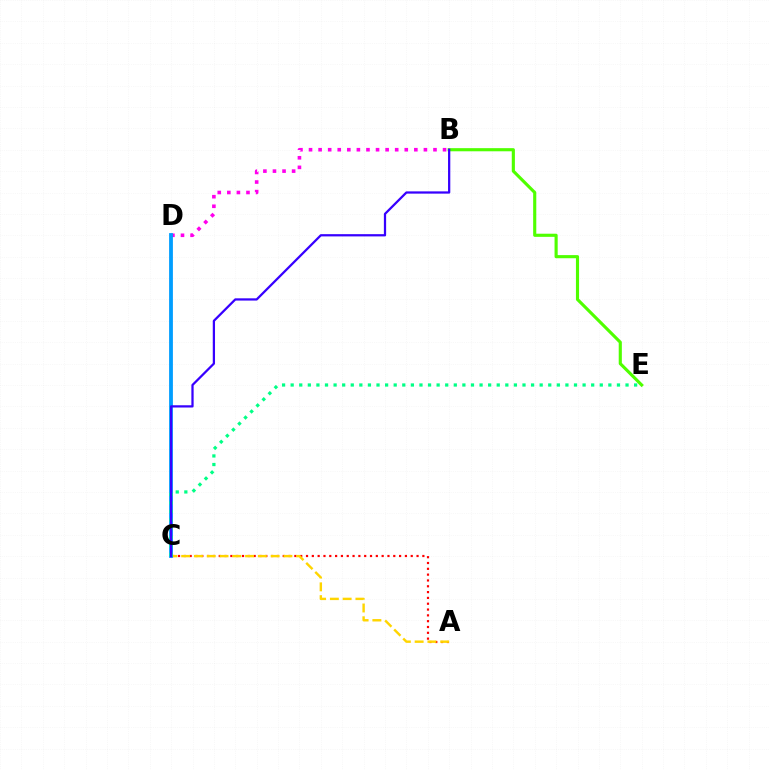{('A', 'C'): [{'color': '#ff0000', 'line_style': 'dotted', 'thickness': 1.58}, {'color': '#ffd500', 'line_style': 'dashed', 'thickness': 1.74}], ('B', 'D'): [{'color': '#ff00ed', 'line_style': 'dotted', 'thickness': 2.6}], ('C', 'D'): [{'color': '#009eff', 'line_style': 'solid', 'thickness': 2.73}], ('B', 'E'): [{'color': '#4fff00', 'line_style': 'solid', 'thickness': 2.25}], ('C', 'E'): [{'color': '#00ff86', 'line_style': 'dotted', 'thickness': 2.33}], ('B', 'C'): [{'color': '#3700ff', 'line_style': 'solid', 'thickness': 1.62}]}